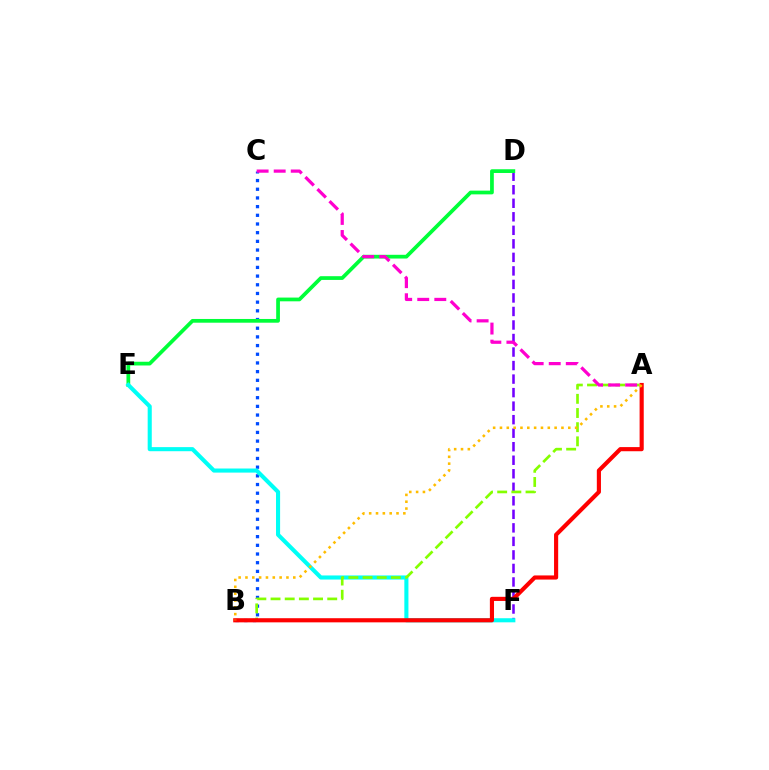{('D', 'F'): [{'color': '#7200ff', 'line_style': 'dashed', 'thickness': 1.84}], ('B', 'C'): [{'color': '#004bff', 'line_style': 'dotted', 'thickness': 2.36}], ('D', 'E'): [{'color': '#00ff39', 'line_style': 'solid', 'thickness': 2.69}], ('E', 'F'): [{'color': '#00fff6', 'line_style': 'solid', 'thickness': 2.95}], ('A', 'B'): [{'color': '#84ff00', 'line_style': 'dashed', 'thickness': 1.93}, {'color': '#ff0000', 'line_style': 'solid', 'thickness': 2.98}, {'color': '#ffbd00', 'line_style': 'dotted', 'thickness': 1.86}], ('A', 'C'): [{'color': '#ff00cf', 'line_style': 'dashed', 'thickness': 2.32}]}